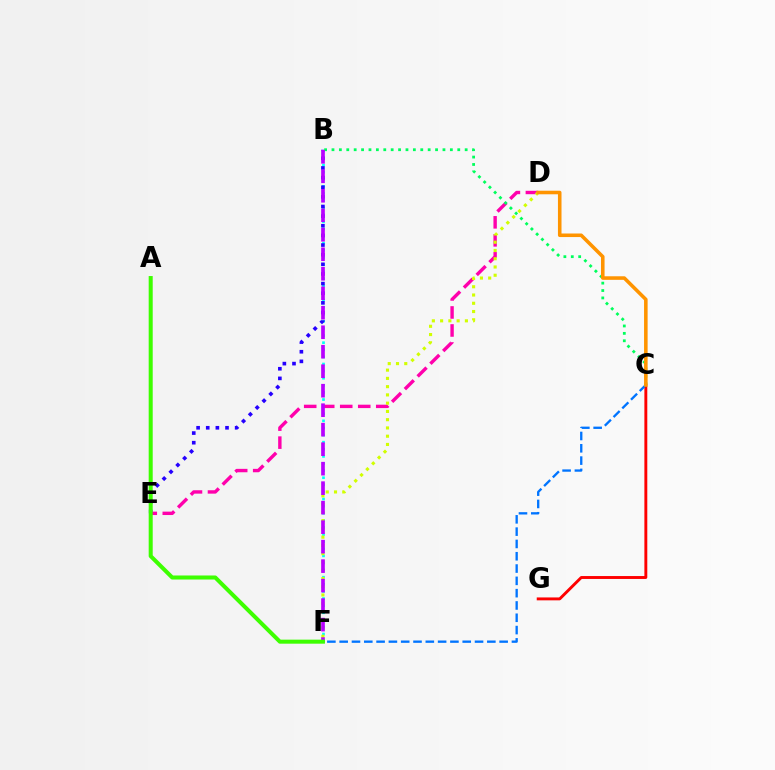{('C', 'G'): [{'color': '#ff0000', 'line_style': 'solid', 'thickness': 2.09}], ('B', 'F'): [{'color': '#00fff6', 'line_style': 'dotted', 'thickness': 1.93}, {'color': '#b900ff', 'line_style': 'dashed', 'thickness': 2.65}], ('C', 'F'): [{'color': '#0074ff', 'line_style': 'dashed', 'thickness': 1.67}], ('B', 'E'): [{'color': '#2500ff', 'line_style': 'dotted', 'thickness': 2.62}], ('D', 'E'): [{'color': '#ff00ac', 'line_style': 'dashed', 'thickness': 2.45}], ('B', 'C'): [{'color': '#00ff5c', 'line_style': 'dotted', 'thickness': 2.01}], ('D', 'F'): [{'color': '#d1ff00', 'line_style': 'dotted', 'thickness': 2.24}], ('C', 'D'): [{'color': '#ff9400', 'line_style': 'solid', 'thickness': 2.56}], ('A', 'F'): [{'color': '#3dff00', 'line_style': 'solid', 'thickness': 2.9}]}